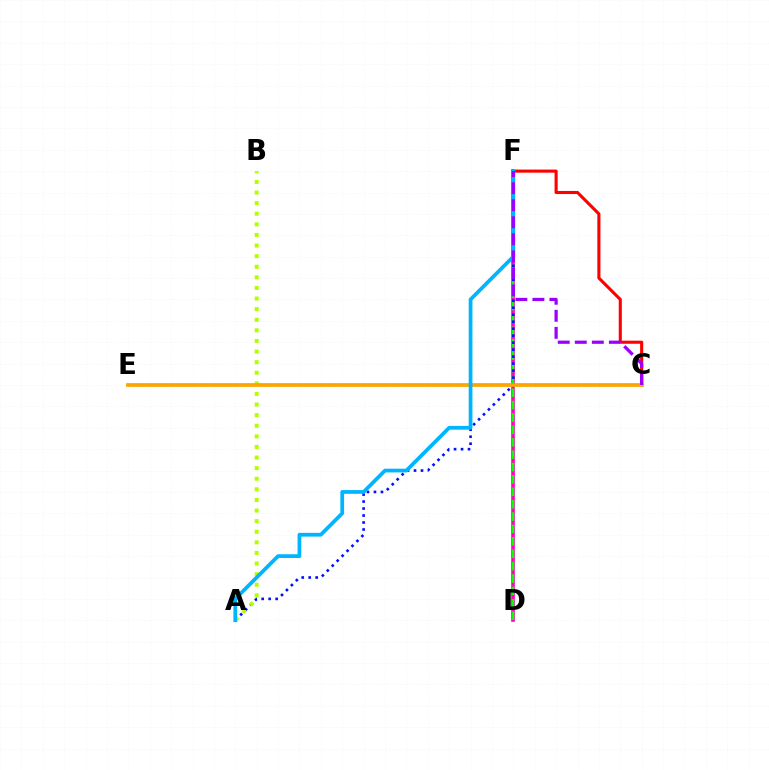{('C', 'E'): [{'color': '#00ff9d', 'line_style': 'solid', 'thickness': 1.75}, {'color': '#ffa500', 'line_style': 'solid', 'thickness': 2.67}], ('C', 'F'): [{'color': '#ff0000', 'line_style': 'solid', 'thickness': 2.22}, {'color': '#9b00ff', 'line_style': 'dashed', 'thickness': 2.31}], ('D', 'F'): [{'color': '#ff00bd', 'line_style': 'solid', 'thickness': 2.61}, {'color': '#08ff00', 'line_style': 'dashed', 'thickness': 1.68}], ('A', 'F'): [{'color': '#0010ff', 'line_style': 'dotted', 'thickness': 1.9}, {'color': '#00b5ff', 'line_style': 'solid', 'thickness': 2.7}], ('A', 'B'): [{'color': '#b3ff00', 'line_style': 'dotted', 'thickness': 2.88}]}